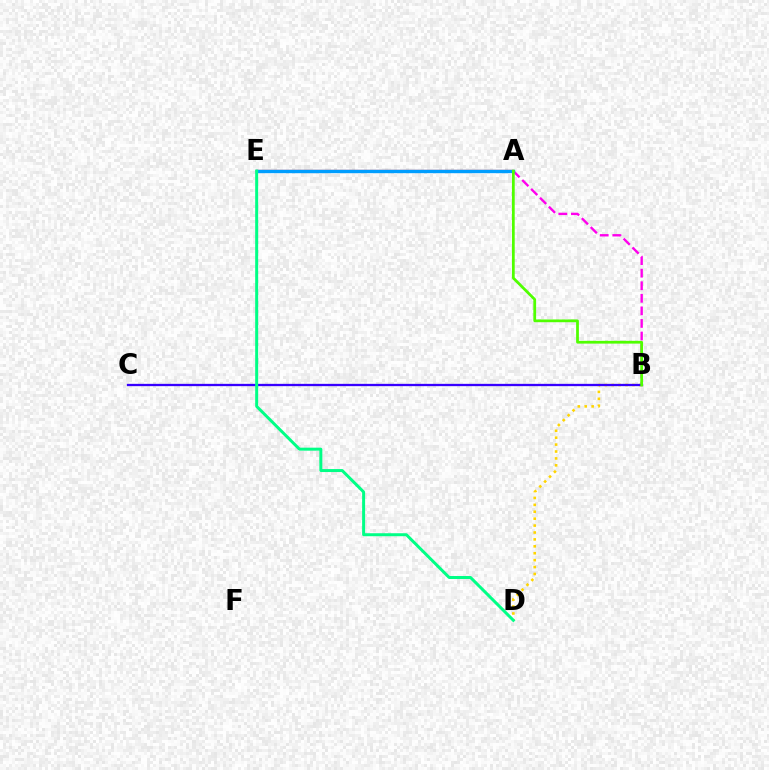{('A', 'B'): [{'color': '#ff00ed', 'line_style': 'dashed', 'thickness': 1.71}, {'color': '#4fff00', 'line_style': 'solid', 'thickness': 1.98}], ('B', 'D'): [{'color': '#ffd500', 'line_style': 'dotted', 'thickness': 1.88}], ('A', 'E'): [{'color': '#ff0000', 'line_style': 'solid', 'thickness': 1.63}, {'color': '#009eff', 'line_style': 'solid', 'thickness': 2.42}], ('B', 'C'): [{'color': '#3700ff', 'line_style': 'solid', 'thickness': 1.66}], ('D', 'E'): [{'color': '#00ff86', 'line_style': 'solid', 'thickness': 2.15}]}